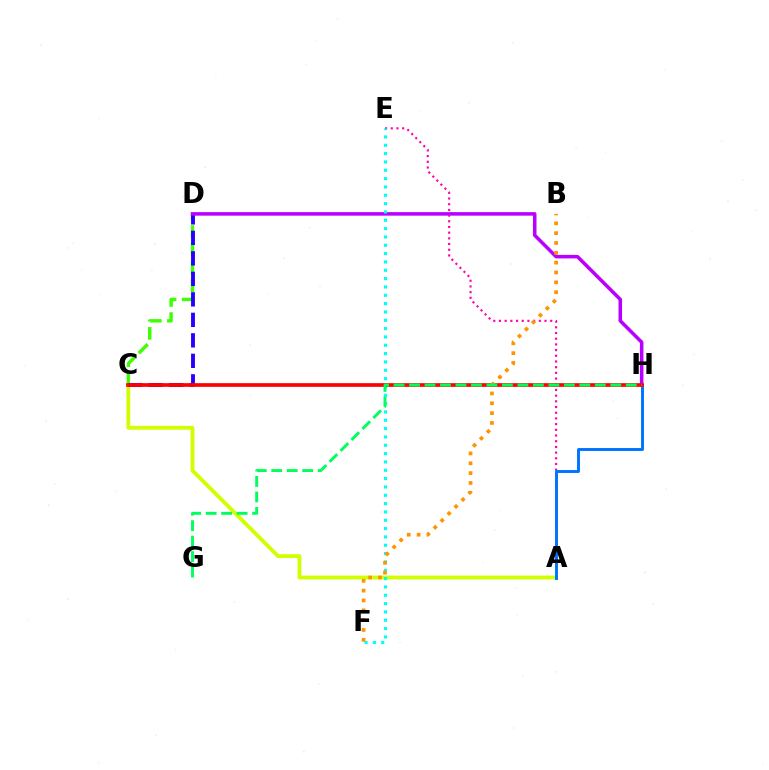{('C', 'D'): [{'color': '#3dff00', 'line_style': 'dashed', 'thickness': 2.46}, {'color': '#2500ff', 'line_style': 'dashed', 'thickness': 2.78}], ('A', 'C'): [{'color': '#d1ff00', 'line_style': 'solid', 'thickness': 2.75}], ('D', 'H'): [{'color': '#b900ff', 'line_style': 'solid', 'thickness': 2.54}], ('A', 'E'): [{'color': '#ff00ac', 'line_style': 'dotted', 'thickness': 1.55}], ('A', 'H'): [{'color': '#0074ff', 'line_style': 'solid', 'thickness': 2.11}], ('E', 'F'): [{'color': '#00fff6', 'line_style': 'dotted', 'thickness': 2.26}], ('C', 'H'): [{'color': '#ff0000', 'line_style': 'solid', 'thickness': 2.65}], ('B', 'F'): [{'color': '#ff9400', 'line_style': 'dotted', 'thickness': 2.67}], ('G', 'H'): [{'color': '#00ff5c', 'line_style': 'dashed', 'thickness': 2.1}]}